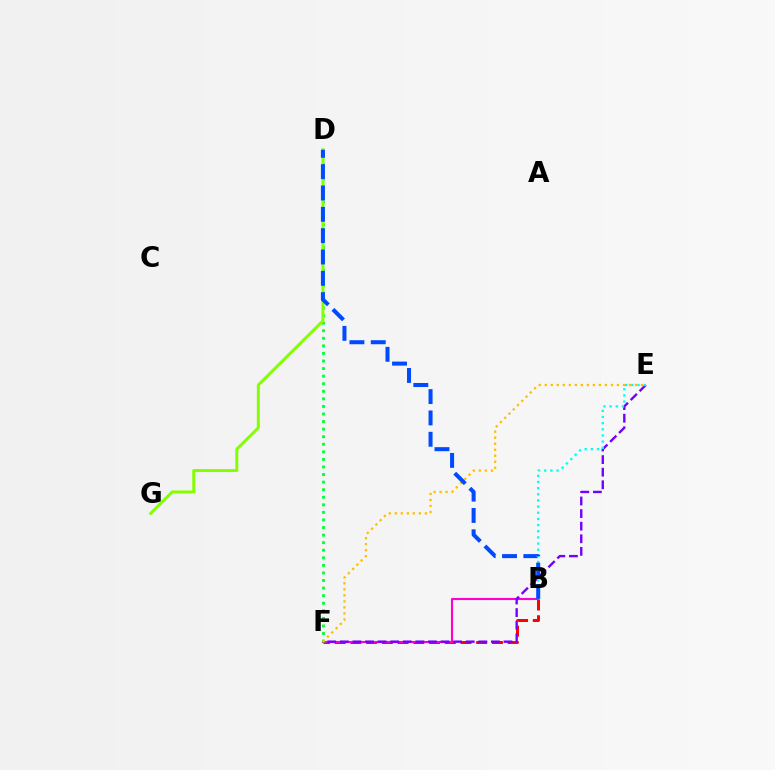{('B', 'F'): [{'color': '#ff0000', 'line_style': 'dashed', 'thickness': 2.14}, {'color': '#ff00cf', 'line_style': 'solid', 'thickness': 1.51}], ('E', 'F'): [{'color': '#7200ff', 'line_style': 'dashed', 'thickness': 1.71}, {'color': '#ffbd00', 'line_style': 'dotted', 'thickness': 1.63}], ('D', 'F'): [{'color': '#00ff39', 'line_style': 'dotted', 'thickness': 2.06}], ('D', 'G'): [{'color': '#84ff00', 'line_style': 'solid', 'thickness': 2.14}], ('B', 'E'): [{'color': '#00fff6', 'line_style': 'dotted', 'thickness': 1.67}], ('B', 'D'): [{'color': '#004bff', 'line_style': 'dashed', 'thickness': 2.9}]}